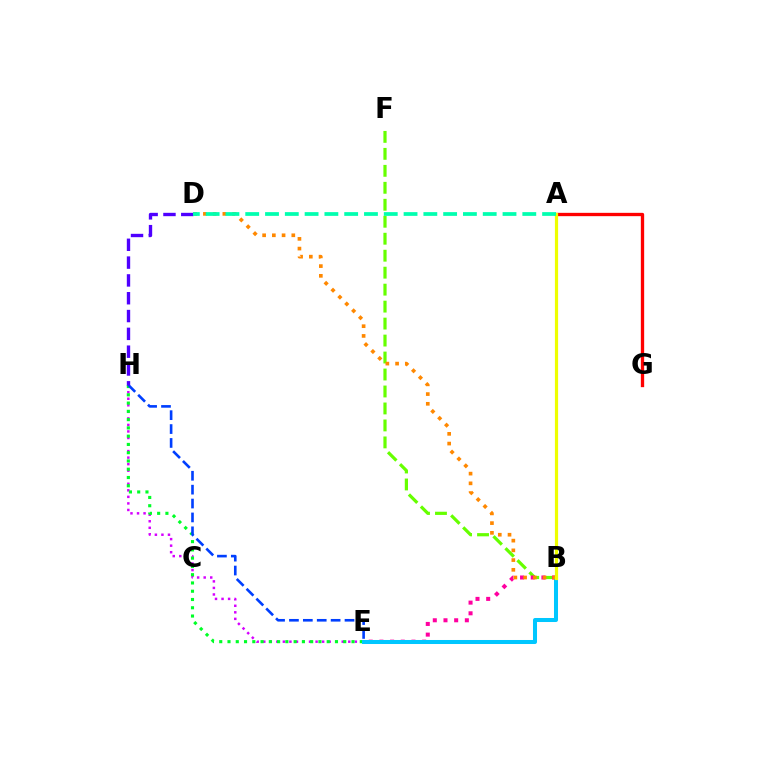{('B', 'F'): [{'color': '#66ff00', 'line_style': 'dashed', 'thickness': 2.31}], ('E', 'H'): [{'color': '#d600ff', 'line_style': 'dotted', 'thickness': 1.78}, {'color': '#00ff27', 'line_style': 'dotted', 'thickness': 2.25}, {'color': '#003fff', 'line_style': 'dashed', 'thickness': 1.89}], ('A', 'G'): [{'color': '#ff0000', 'line_style': 'solid', 'thickness': 2.39}], ('B', 'E'): [{'color': '#ff00a0', 'line_style': 'dotted', 'thickness': 2.9}, {'color': '#00c7ff', 'line_style': 'solid', 'thickness': 2.9}], ('B', 'D'): [{'color': '#ff8800', 'line_style': 'dotted', 'thickness': 2.64}], ('A', 'B'): [{'color': '#eeff00', 'line_style': 'solid', 'thickness': 2.3}], ('D', 'H'): [{'color': '#4f00ff', 'line_style': 'dashed', 'thickness': 2.42}], ('A', 'D'): [{'color': '#00ffaf', 'line_style': 'dashed', 'thickness': 2.69}]}